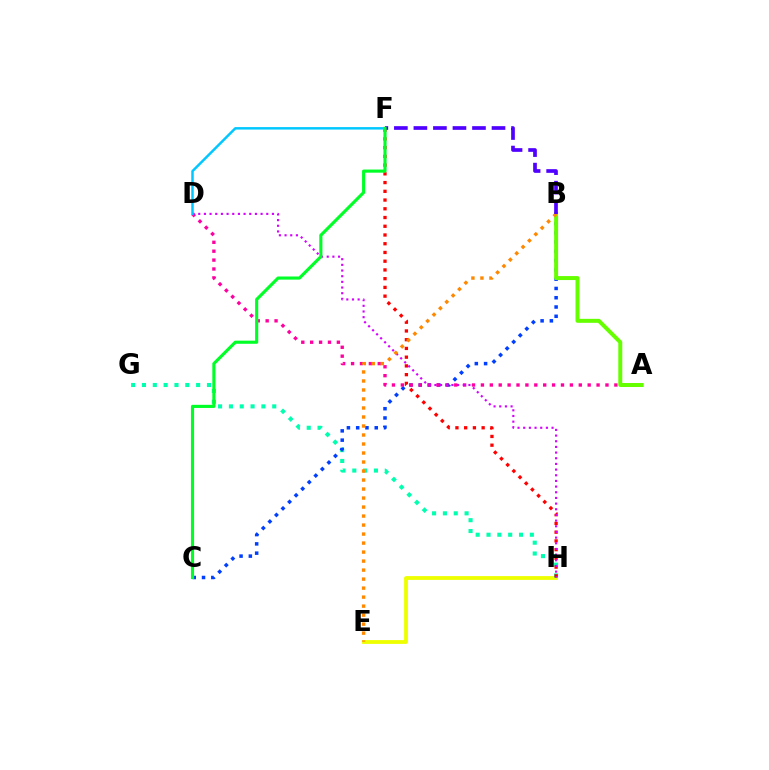{('E', 'H'): [{'color': '#eeff00', 'line_style': 'solid', 'thickness': 2.74}], ('G', 'H'): [{'color': '#00ffaf', 'line_style': 'dotted', 'thickness': 2.94}], ('F', 'H'): [{'color': '#ff0000', 'line_style': 'dotted', 'thickness': 2.37}], ('B', 'C'): [{'color': '#003fff', 'line_style': 'dotted', 'thickness': 2.52}], ('A', 'D'): [{'color': '#ff00a0', 'line_style': 'dotted', 'thickness': 2.42}], ('D', 'H'): [{'color': '#d600ff', 'line_style': 'dotted', 'thickness': 1.54}], ('A', 'B'): [{'color': '#66ff00', 'line_style': 'solid', 'thickness': 2.87}], ('B', 'E'): [{'color': '#ff8800', 'line_style': 'dotted', 'thickness': 2.45}], ('D', 'F'): [{'color': '#00c7ff', 'line_style': 'solid', 'thickness': 1.78}], ('B', 'F'): [{'color': '#4f00ff', 'line_style': 'dashed', 'thickness': 2.65}], ('C', 'F'): [{'color': '#00ff27', 'line_style': 'solid', 'thickness': 2.25}]}